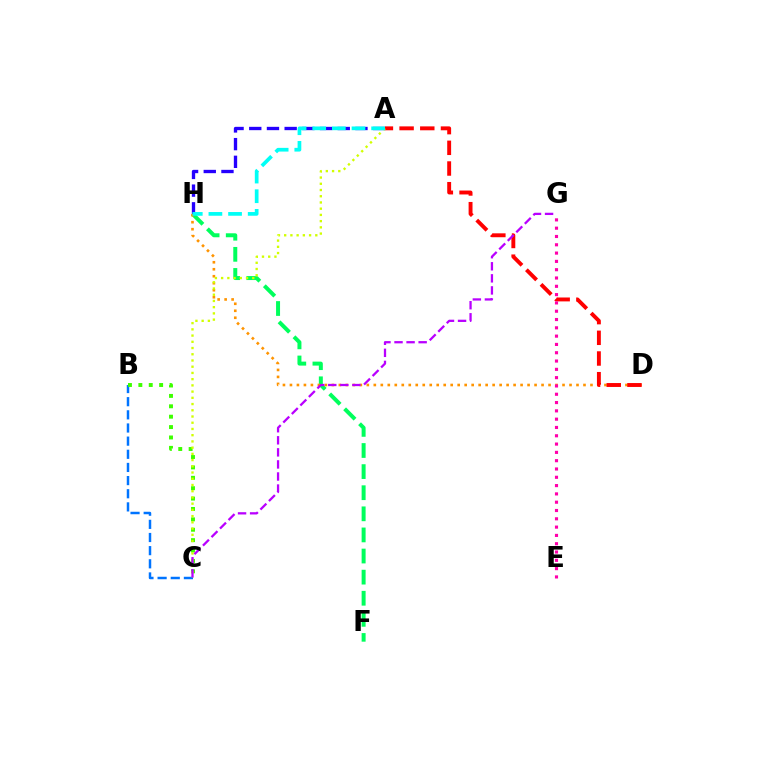{('F', 'H'): [{'color': '#00ff5c', 'line_style': 'dashed', 'thickness': 2.87}], ('B', 'C'): [{'color': '#0074ff', 'line_style': 'dashed', 'thickness': 1.79}, {'color': '#3dff00', 'line_style': 'dotted', 'thickness': 2.82}], ('A', 'H'): [{'color': '#2500ff', 'line_style': 'dashed', 'thickness': 2.4}, {'color': '#00fff6', 'line_style': 'dashed', 'thickness': 2.67}], ('D', 'H'): [{'color': '#ff9400', 'line_style': 'dotted', 'thickness': 1.9}], ('A', 'D'): [{'color': '#ff0000', 'line_style': 'dashed', 'thickness': 2.81}], ('A', 'C'): [{'color': '#d1ff00', 'line_style': 'dotted', 'thickness': 1.69}], ('E', 'G'): [{'color': '#ff00ac', 'line_style': 'dotted', 'thickness': 2.26}], ('C', 'G'): [{'color': '#b900ff', 'line_style': 'dashed', 'thickness': 1.64}]}